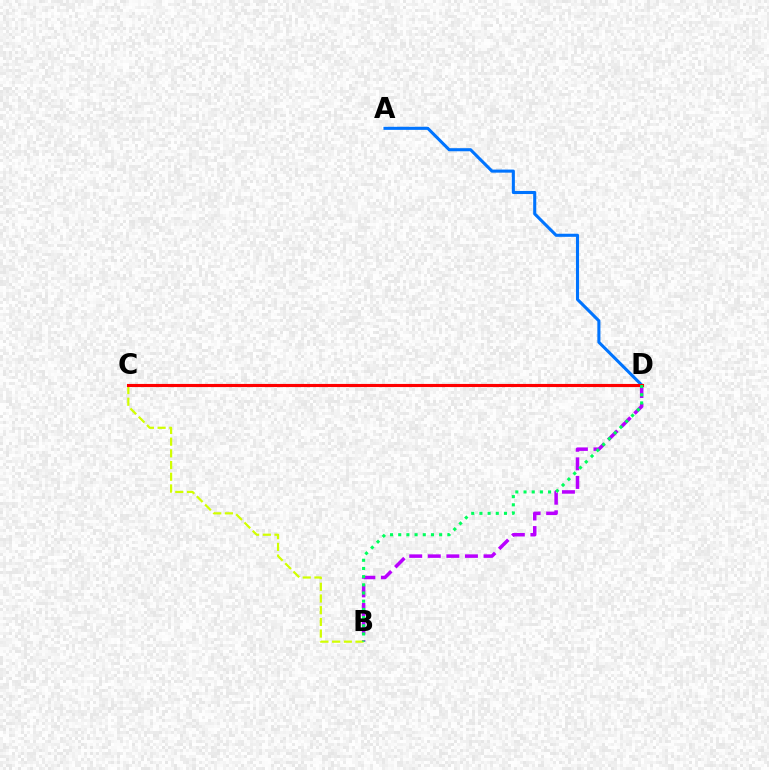{('B', 'D'): [{'color': '#b900ff', 'line_style': 'dashed', 'thickness': 2.52}, {'color': '#00ff5c', 'line_style': 'dotted', 'thickness': 2.22}], ('A', 'D'): [{'color': '#0074ff', 'line_style': 'solid', 'thickness': 2.21}], ('B', 'C'): [{'color': '#d1ff00', 'line_style': 'dashed', 'thickness': 1.59}], ('C', 'D'): [{'color': '#ff0000', 'line_style': 'solid', 'thickness': 2.24}]}